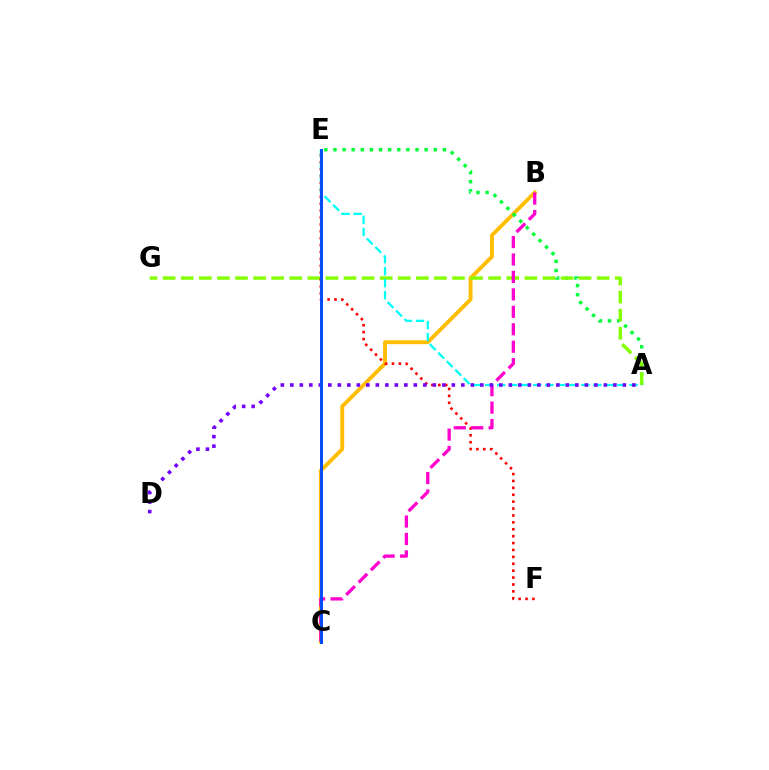{('B', 'C'): [{'color': '#ffbd00', 'line_style': 'solid', 'thickness': 2.79}, {'color': '#ff00cf', 'line_style': 'dashed', 'thickness': 2.37}], ('A', 'E'): [{'color': '#00ff39', 'line_style': 'dotted', 'thickness': 2.48}, {'color': '#00fff6', 'line_style': 'dashed', 'thickness': 1.63}], ('A', 'G'): [{'color': '#84ff00', 'line_style': 'dashed', 'thickness': 2.46}], ('E', 'F'): [{'color': '#ff0000', 'line_style': 'dotted', 'thickness': 1.87}], ('A', 'D'): [{'color': '#7200ff', 'line_style': 'dotted', 'thickness': 2.58}], ('C', 'E'): [{'color': '#004bff', 'line_style': 'solid', 'thickness': 2.15}]}